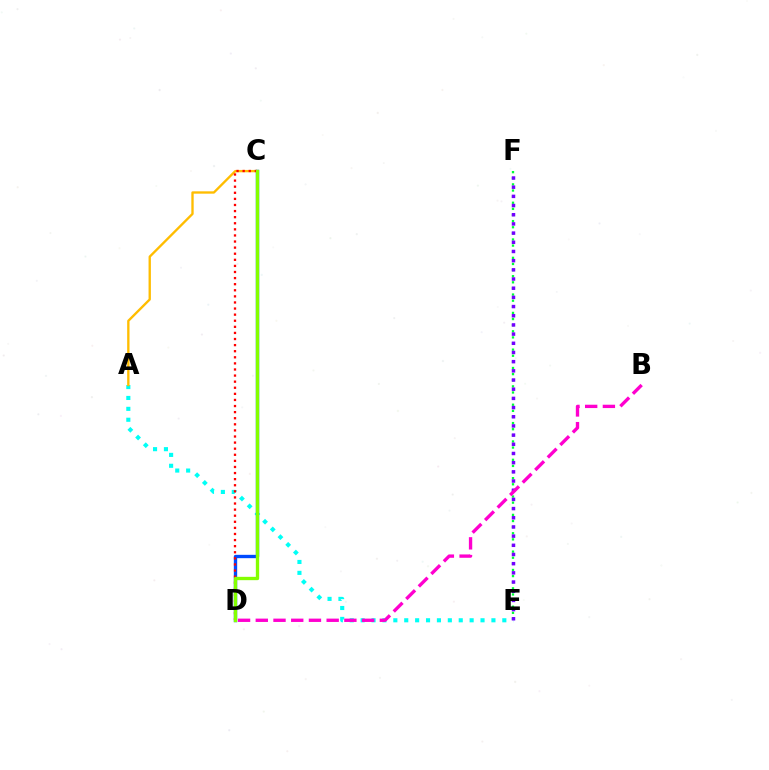{('A', 'E'): [{'color': '#00fff6', 'line_style': 'dotted', 'thickness': 2.96}], ('A', 'C'): [{'color': '#ffbd00', 'line_style': 'solid', 'thickness': 1.69}], ('E', 'F'): [{'color': '#00ff39', 'line_style': 'dotted', 'thickness': 1.66}, {'color': '#7200ff', 'line_style': 'dotted', 'thickness': 2.49}], ('C', 'D'): [{'color': '#004bff', 'line_style': 'solid', 'thickness': 2.42}, {'color': '#ff0000', 'line_style': 'dotted', 'thickness': 1.66}, {'color': '#84ff00', 'line_style': 'solid', 'thickness': 2.4}], ('B', 'D'): [{'color': '#ff00cf', 'line_style': 'dashed', 'thickness': 2.41}]}